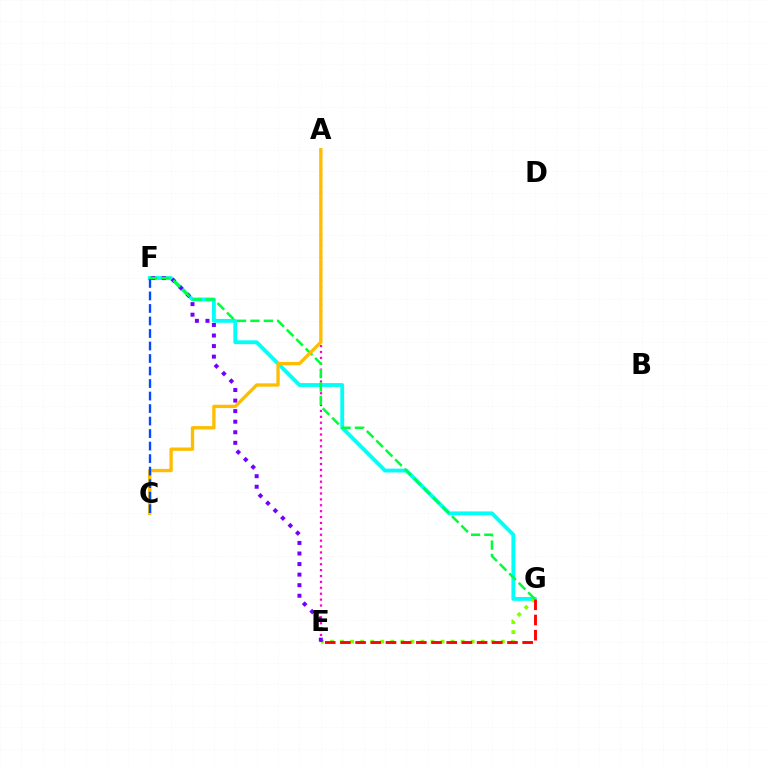{('F', 'G'): [{'color': '#00fff6', 'line_style': 'solid', 'thickness': 2.76}, {'color': '#00ff39', 'line_style': 'dashed', 'thickness': 1.82}], ('E', 'G'): [{'color': '#84ff00', 'line_style': 'dotted', 'thickness': 2.73}, {'color': '#ff0000', 'line_style': 'dashed', 'thickness': 2.06}], ('A', 'E'): [{'color': '#ff00cf', 'line_style': 'dotted', 'thickness': 1.6}], ('E', 'F'): [{'color': '#7200ff', 'line_style': 'dotted', 'thickness': 2.87}], ('A', 'C'): [{'color': '#ffbd00', 'line_style': 'solid', 'thickness': 2.4}], ('C', 'F'): [{'color': '#004bff', 'line_style': 'dashed', 'thickness': 1.7}]}